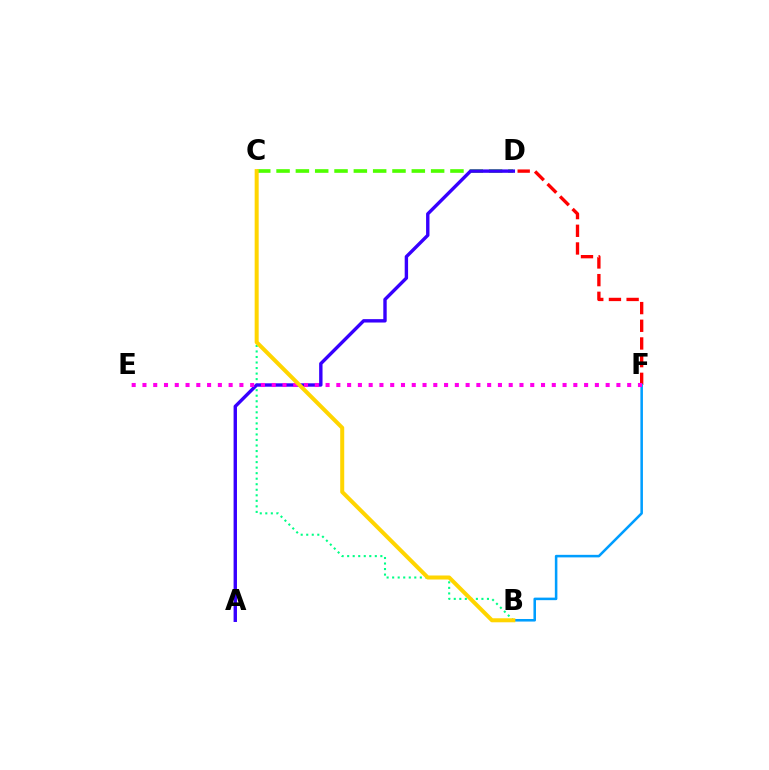{('C', 'D'): [{'color': '#4fff00', 'line_style': 'dashed', 'thickness': 2.62}], ('B', 'C'): [{'color': '#00ff86', 'line_style': 'dotted', 'thickness': 1.5}, {'color': '#ffd500', 'line_style': 'solid', 'thickness': 2.89}], ('D', 'F'): [{'color': '#ff0000', 'line_style': 'dashed', 'thickness': 2.4}], ('A', 'D'): [{'color': '#3700ff', 'line_style': 'solid', 'thickness': 2.44}], ('B', 'F'): [{'color': '#009eff', 'line_style': 'solid', 'thickness': 1.83}], ('E', 'F'): [{'color': '#ff00ed', 'line_style': 'dotted', 'thickness': 2.93}]}